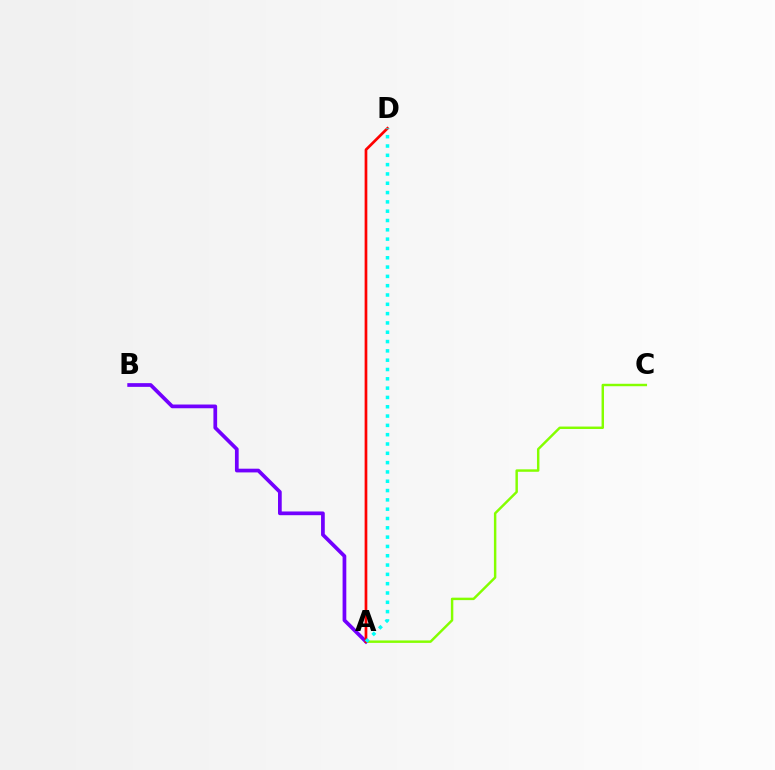{('A', 'C'): [{'color': '#84ff00', 'line_style': 'solid', 'thickness': 1.76}], ('A', 'B'): [{'color': '#7200ff', 'line_style': 'solid', 'thickness': 2.68}], ('A', 'D'): [{'color': '#ff0000', 'line_style': 'solid', 'thickness': 1.95}, {'color': '#00fff6', 'line_style': 'dotted', 'thickness': 2.53}]}